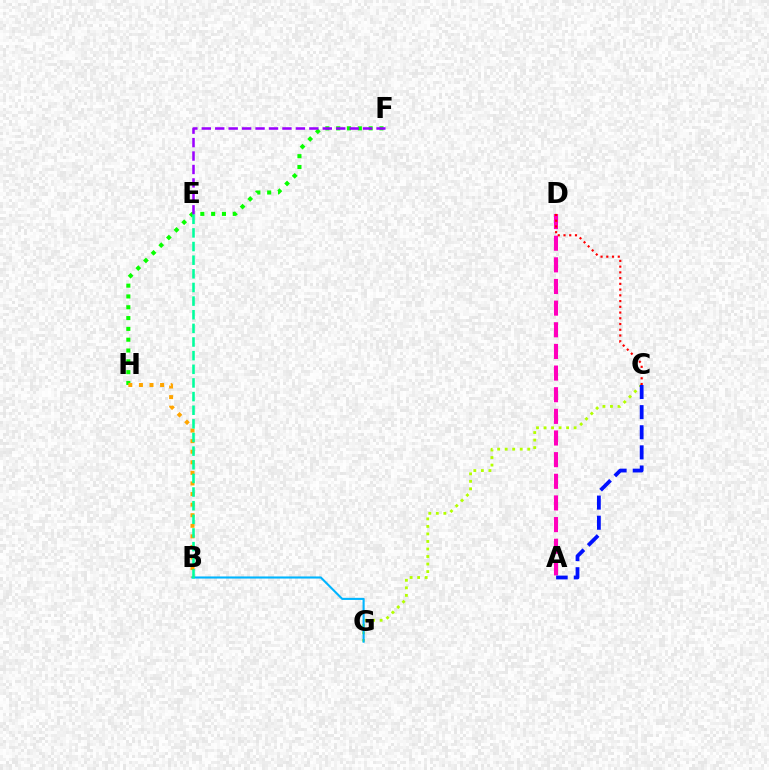{('F', 'H'): [{'color': '#08ff00', 'line_style': 'dotted', 'thickness': 2.94}], ('B', 'H'): [{'color': '#ffa500', 'line_style': 'dotted', 'thickness': 2.87}], ('C', 'G'): [{'color': '#b3ff00', 'line_style': 'dotted', 'thickness': 2.05}], ('E', 'F'): [{'color': '#9b00ff', 'line_style': 'dashed', 'thickness': 1.83}], ('A', 'D'): [{'color': '#ff00bd', 'line_style': 'dashed', 'thickness': 2.94}], ('B', 'G'): [{'color': '#00b5ff', 'line_style': 'solid', 'thickness': 1.51}], ('A', 'C'): [{'color': '#0010ff', 'line_style': 'dashed', 'thickness': 2.73}], ('B', 'E'): [{'color': '#00ff9d', 'line_style': 'dashed', 'thickness': 1.85}], ('C', 'D'): [{'color': '#ff0000', 'line_style': 'dotted', 'thickness': 1.56}]}